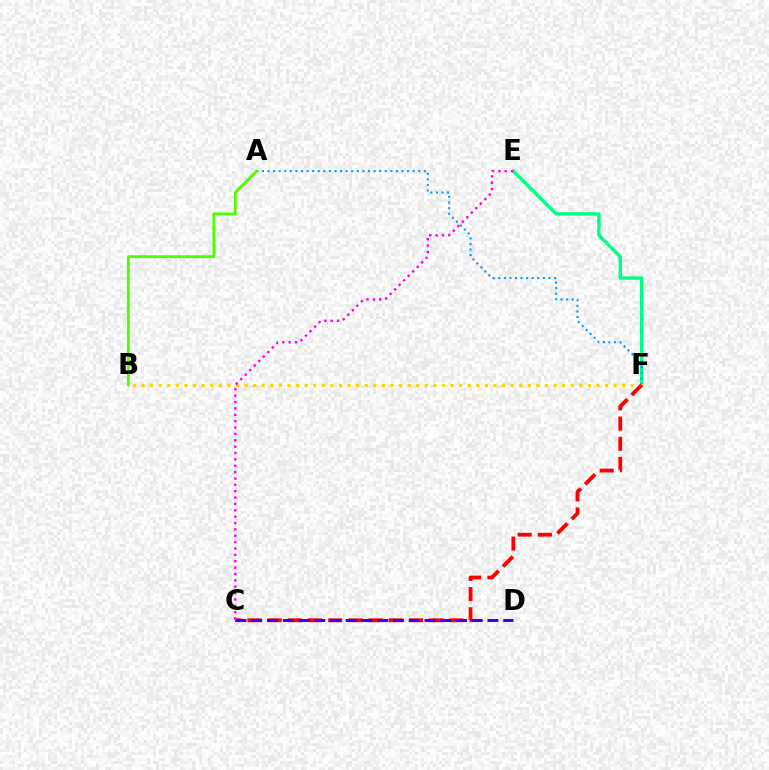{('E', 'F'): [{'color': '#00ff86', 'line_style': 'solid', 'thickness': 2.41}], ('A', 'F'): [{'color': '#009eff', 'line_style': 'dotted', 'thickness': 1.52}], ('B', 'F'): [{'color': '#ffd500', 'line_style': 'dotted', 'thickness': 2.33}], ('C', 'F'): [{'color': '#ff0000', 'line_style': 'dashed', 'thickness': 2.74}], ('A', 'B'): [{'color': '#4fff00', 'line_style': 'solid', 'thickness': 2.04}], ('C', 'D'): [{'color': '#3700ff', 'line_style': 'dashed', 'thickness': 2.14}], ('C', 'E'): [{'color': '#ff00ed', 'line_style': 'dotted', 'thickness': 1.73}]}